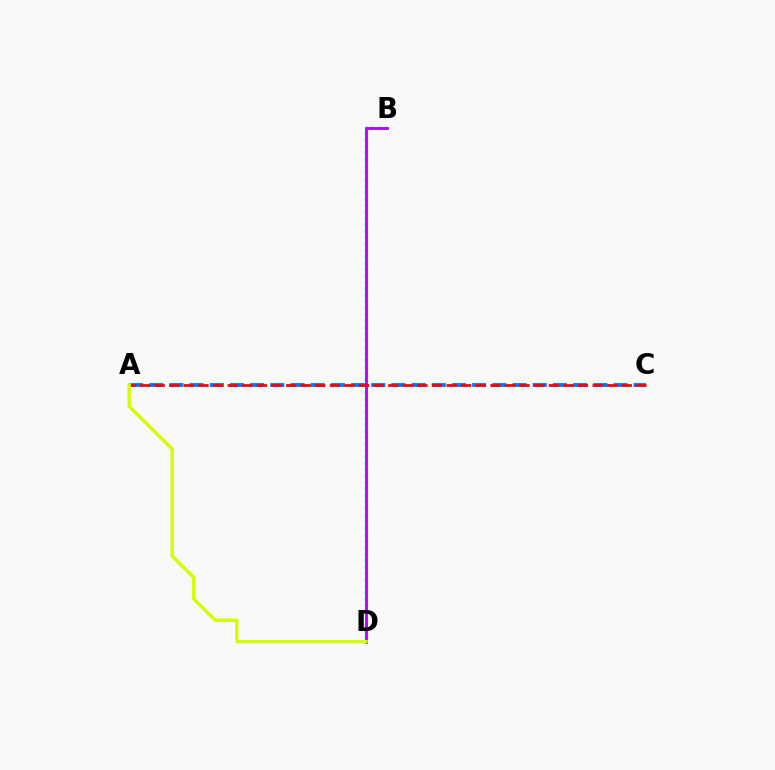{('B', 'D'): [{'color': '#00ff5c', 'line_style': 'dotted', 'thickness': 1.76}, {'color': '#b900ff', 'line_style': 'solid', 'thickness': 2.05}], ('A', 'C'): [{'color': '#0074ff', 'line_style': 'dashed', 'thickness': 2.74}, {'color': '#ff0000', 'line_style': 'dashed', 'thickness': 1.98}], ('A', 'D'): [{'color': '#d1ff00', 'line_style': 'solid', 'thickness': 2.45}]}